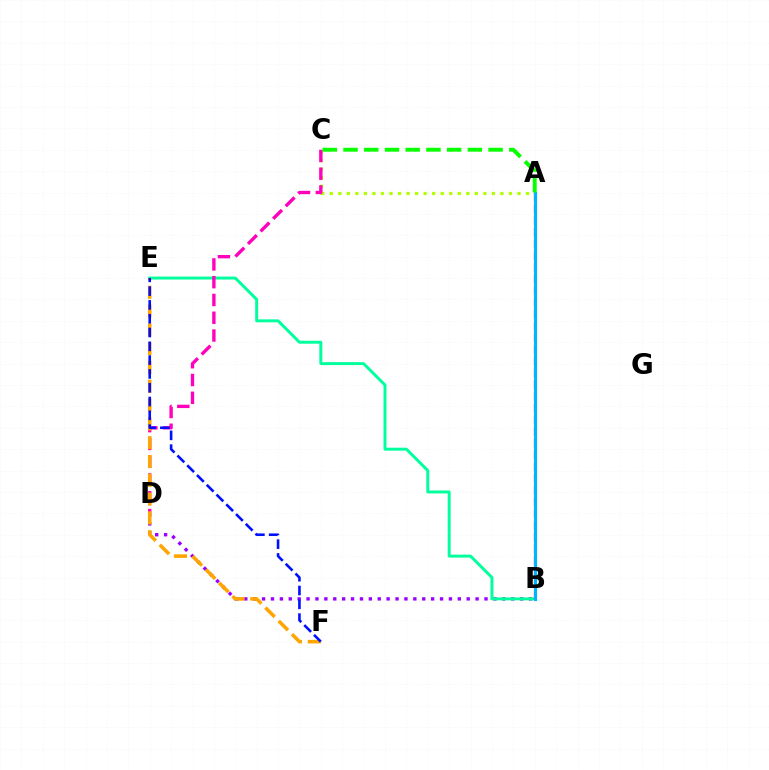{('A', 'C'): [{'color': '#b3ff00', 'line_style': 'dotted', 'thickness': 2.32}, {'color': '#08ff00', 'line_style': 'dashed', 'thickness': 2.81}], ('B', 'D'): [{'color': '#9b00ff', 'line_style': 'dotted', 'thickness': 2.42}], ('B', 'E'): [{'color': '#00ff9d', 'line_style': 'solid', 'thickness': 2.13}], ('A', 'B'): [{'color': '#ff0000', 'line_style': 'dashed', 'thickness': 1.59}, {'color': '#00b5ff', 'line_style': 'solid', 'thickness': 2.23}], ('C', 'D'): [{'color': '#ff00bd', 'line_style': 'dashed', 'thickness': 2.42}], ('E', 'F'): [{'color': '#ffa500', 'line_style': 'dashed', 'thickness': 2.55}, {'color': '#0010ff', 'line_style': 'dashed', 'thickness': 1.88}]}